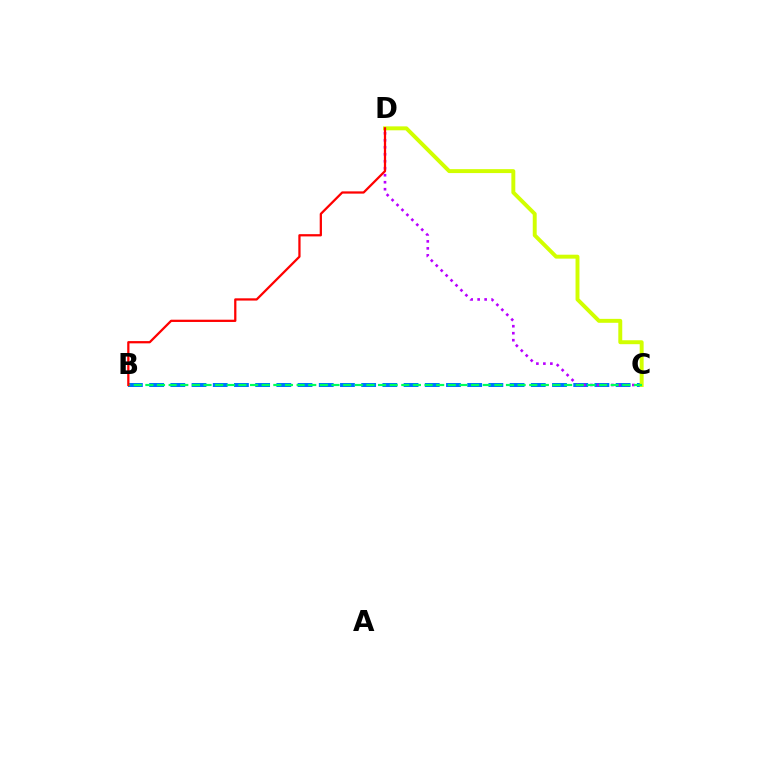{('B', 'C'): [{'color': '#0074ff', 'line_style': 'dashed', 'thickness': 2.88}, {'color': '#00ff5c', 'line_style': 'dashed', 'thickness': 1.58}], ('C', 'D'): [{'color': '#b900ff', 'line_style': 'dotted', 'thickness': 1.9}, {'color': '#d1ff00', 'line_style': 'solid', 'thickness': 2.83}], ('B', 'D'): [{'color': '#ff0000', 'line_style': 'solid', 'thickness': 1.62}]}